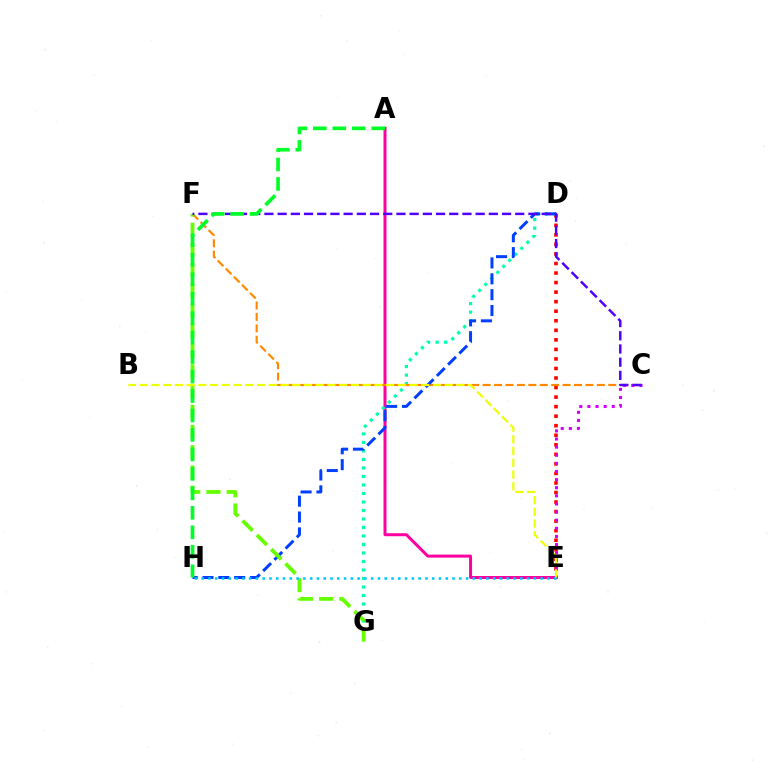{('D', 'E'): [{'color': '#ff0000', 'line_style': 'dotted', 'thickness': 2.59}], ('A', 'E'): [{'color': '#ff00a0', 'line_style': 'solid', 'thickness': 2.16}], ('D', 'G'): [{'color': '#00ffaf', 'line_style': 'dotted', 'thickness': 2.31}], ('C', 'F'): [{'color': '#ff8800', 'line_style': 'dashed', 'thickness': 1.55}, {'color': '#4f00ff', 'line_style': 'dashed', 'thickness': 1.79}], ('D', 'H'): [{'color': '#003fff', 'line_style': 'dashed', 'thickness': 2.15}], ('F', 'G'): [{'color': '#66ff00', 'line_style': 'dashed', 'thickness': 2.75}], ('C', 'E'): [{'color': '#d600ff', 'line_style': 'dotted', 'thickness': 2.21}], ('E', 'H'): [{'color': '#00c7ff', 'line_style': 'dotted', 'thickness': 1.84}], ('B', 'E'): [{'color': '#eeff00', 'line_style': 'dashed', 'thickness': 1.59}], ('A', 'H'): [{'color': '#00ff27', 'line_style': 'dashed', 'thickness': 2.65}]}